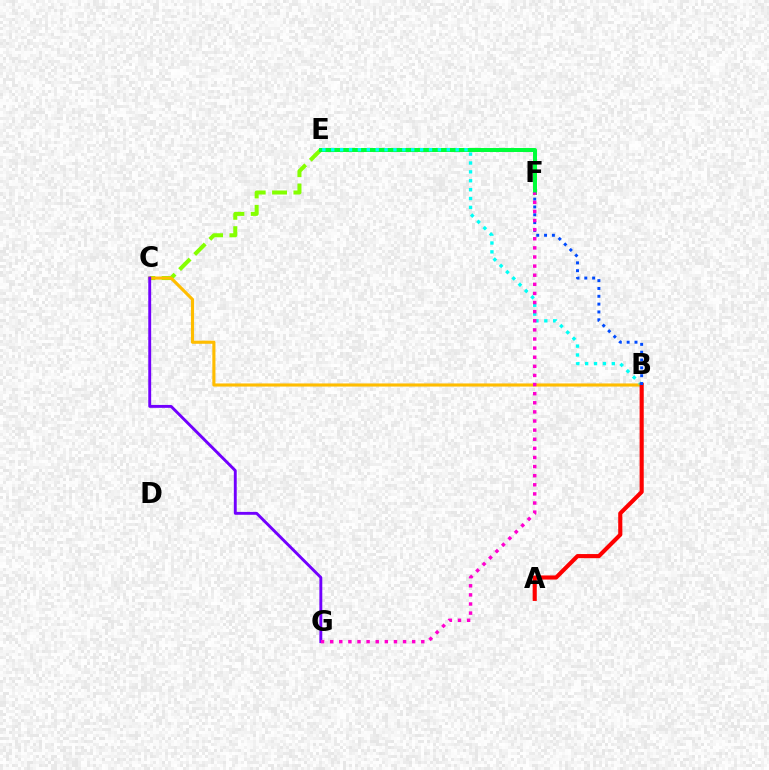{('C', 'E'): [{'color': '#84ff00', 'line_style': 'dashed', 'thickness': 2.9}], ('E', 'F'): [{'color': '#00ff39', 'line_style': 'solid', 'thickness': 2.88}], ('B', 'C'): [{'color': '#ffbd00', 'line_style': 'solid', 'thickness': 2.24}], ('B', 'E'): [{'color': '#00fff6', 'line_style': 'dotted', 'thickness': 2.41}], ('A', 'B'): [{'color': '#ff0000', 'line_style': 'solid', 'thickness': 2.96}], ('B', 'F'): [{'color': '#004bff', 'line_style': 'dotted', 'thickness': 2.13}], ('C', 'G'): [{'color': '#7200ff', 'line_style': 'solid', 'thickness': 2.09}], ('F', 'G'): [{'color': '#ff00cf', 'line_style': 'dotted', 'thickness': 2.48}]}